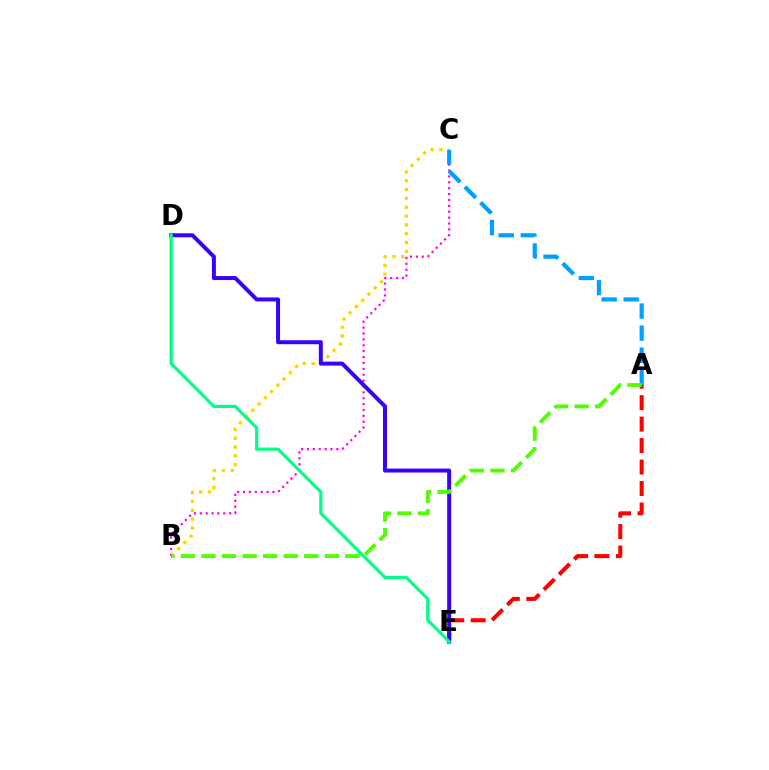{('A', 'E'): [{'color': '#ff0000', 'line_style': 'dashed', 'thickness': 2.92}], ('B', 'C'): [{'color': '#ffd500', 'line_style': 'dotted', 'thickness': 2.4}, {'color': '#ff00ed', 'line_style': 'dotted', 'thickness': 1.6}], ('A', 'C'): [{'color': '#009eff', 'line_style': 'dashed', 'thickness': 3.0}], ('D', 'E'): [{'color': '#3700ff', 'line_style': 'solid', 'thickness': 2.86}, {'color': '#00ff86', 'line_style': 'solid', 'thickness': 2.31}], ('A', 'B'): [{'color': '#4fff00', 'line_style': 'dashed', 'thickness': 2.79}]}